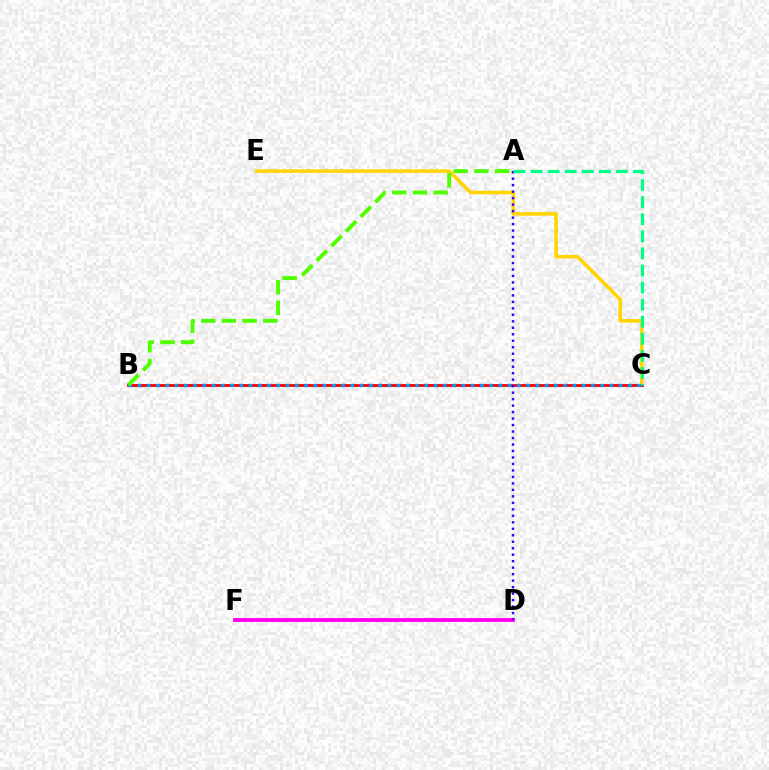{('C', 'E'): [{'color': '#ffd500', 'line_style': 'solid', 'thickness': 2.53}], ('D', 'F'): [{'color': '#ff00ed', 'line_style': 'solid', 'thickness': 2.77}], ('B', 'C'): [{'color': '#ff0000', 'line_style': 'solid', 'thickness': 2.03}, {'color': '#009eff', 'line_style': 'dotted', 'thickness': 2.51}], ('A', 'D'): [{'color': '#3700ff', 'line_style': 'dotted', 'thickness': 1.76}], ('A', 'B'): [{'color': '#4fff00', 'line_style': 'dashed', 'thickness': 2.81}], ('A', 'C'): [{'color': '#00ff86', 'line_style': 'dashed', 'thickness': 2.32}]}